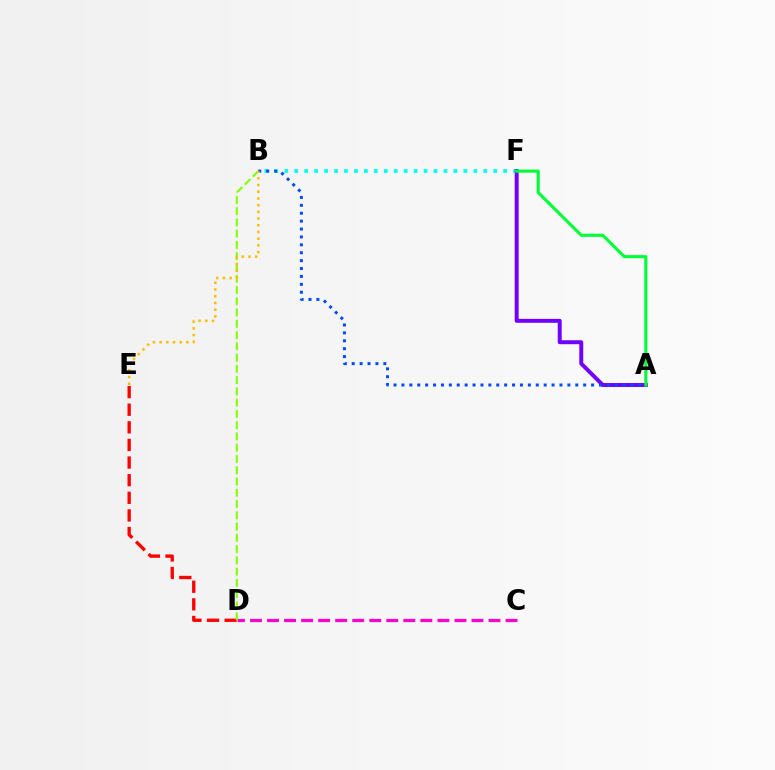{('C', 'D'): [{'color': '#ff00cf', 'line_style': 'dashed', 'thickness': 2.31}], ('B', 'F'): [{'color': '#00fff6', 'line_style': 'dotted', 'thickness': 2.7}], ('D', 'E'): [{'color': '#ff0000', 'line_style': 'dashed', 'thickness': 2.39}], ('A', 'F'): [{'color': '#7200ff', 'line_style': 'solid', 'thickness': 2.85}, {'color': '#00ff39', 'line_style': 'solid', 'thickness': 2.25}], ('B', 'D'): [{'color': '#84ff00', 'line_style': 'dashed', 'thickness': 1.53}], ('A', 'B'): [{'color': '#004bff', 'line_style': 'dotted', 'thickness': 2.15}], ('B', 'E'): [{'color': '#ffbd00', 'line_style': 'dotted', 'thickness': 1.82}]}